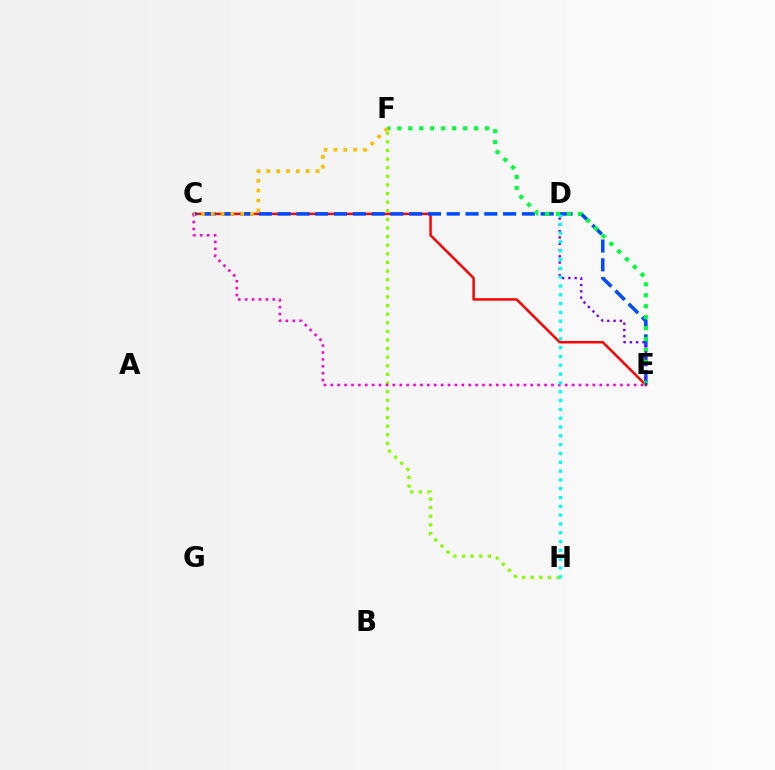{('C', 'E'): [{'color': '#ff0000', 'line_style': 'solid', 'thickness': 1.79}, {'color': '#004bff', 'line_style': 'dashed', 'thickness': 2.55}, {'color': '#ff00cf', 'line_style': 'dotted', 'thickness': 1.87}], ('E', 'F'): [{'color': '#00ff39', 'line_style': 'dotted', 'thickness': 2.98}], ('F', 'H'): [{'color': '#84ff00', 'line_style': 'dotted', 'thickness': 2.34}], ('D', 'E'): [{'color': '#7200ff', 'line_style': 'dotted', 'thickness': 1.71}], ('C', 'F'): [{'color': '#ffbd00', 'line_style': 'dotted', 'thickness': 2.67}], ('D', 'H'): [{'color': '#00fff6', 'line_style': 'dotted', 'thickness': 2.39}]}